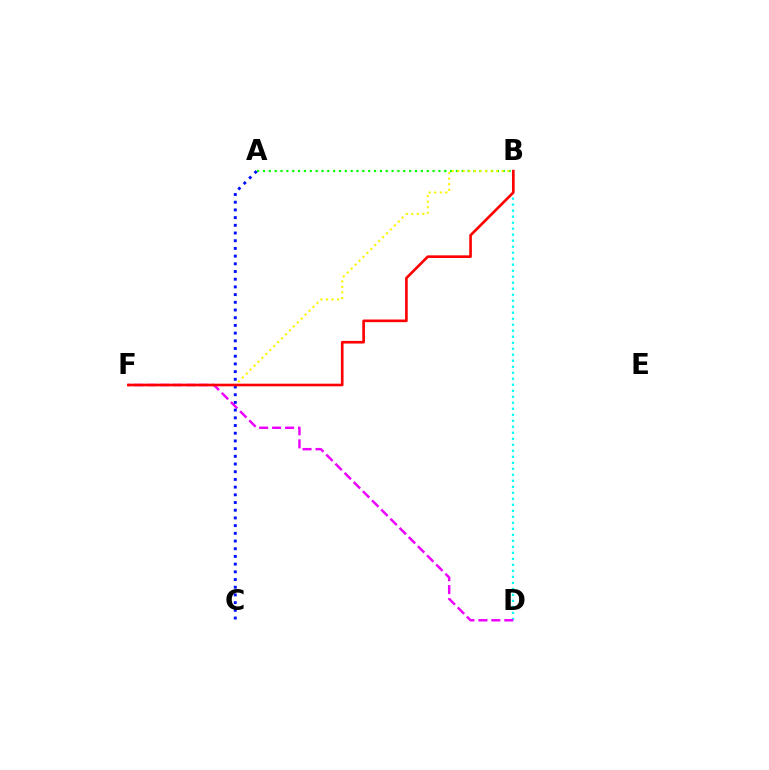{('B', 'D'): [{'color': '#00fff6', 'line_style': 'dotted', 'thickness': 1.63}], ('D', 'F'): [{'color': '#ee00ff', 'line_style': 'dashed', 'thickness': 1.76}], ('A', 'B'): [{'color': '#08ff00', 'line_style': 'dotted', 'thickness': 1.59}], ('B', 'F'): [{'color': '#fcf500', 'line_style': 'dotted', 'thickness': 1.51}, {'color': '#ff0000', 'line_style': 'solid', 'thickness': 1.9}], ('A', 'C'): [{'color': '#0010ff', 'line_style': 'dotted', 'thickness': 2.09}]}